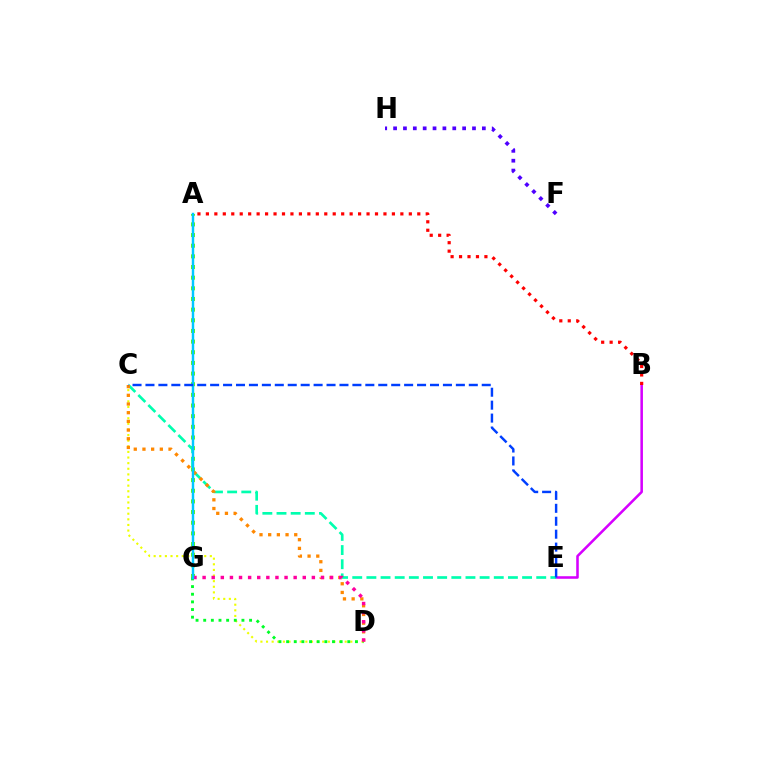{('A', 'G'): [{'color': '#66ff00', 'line_style': 'dotted', 'thickness': 2.89}, {'color': '#00c7ff', 'line_style': 'solid', 'thickness': 1.76}], ('C', 'D'): [{'color': '#eeff00', 'line_style': 'dotted', 'thickness': 1.53}, {'color': '#ff8800', 'line_style': 'dotted', 'thickness': 2.36}], ('B', 'E'): [{'color': '#d600ff', 'line_style': 'solid', 'thickness': 1.84}], ('D', 'G'): [{'color': '#00ff27', 'line_style': 'dotted', 'thickness': 2.08}, {'color': '#ff00a0', 'line_style': 'dotted', 'thickness': 2.47}], ('F', 'H'): [{'color': '#4f00ff', 'line_style': 'dotted', 'thickness': 2.68}], ('C', 'E'): [{'color': '#00ffaf', 'line_style': 'dashed', 'thickness': 1.92}, {'color': '#003fff', 'line_style': 'dashed', 'thickness': 1.76}], ('A', 'B'): [{'color': '#ff0000', 'line_style': 'dotted', 'thickness': 2.3}]}